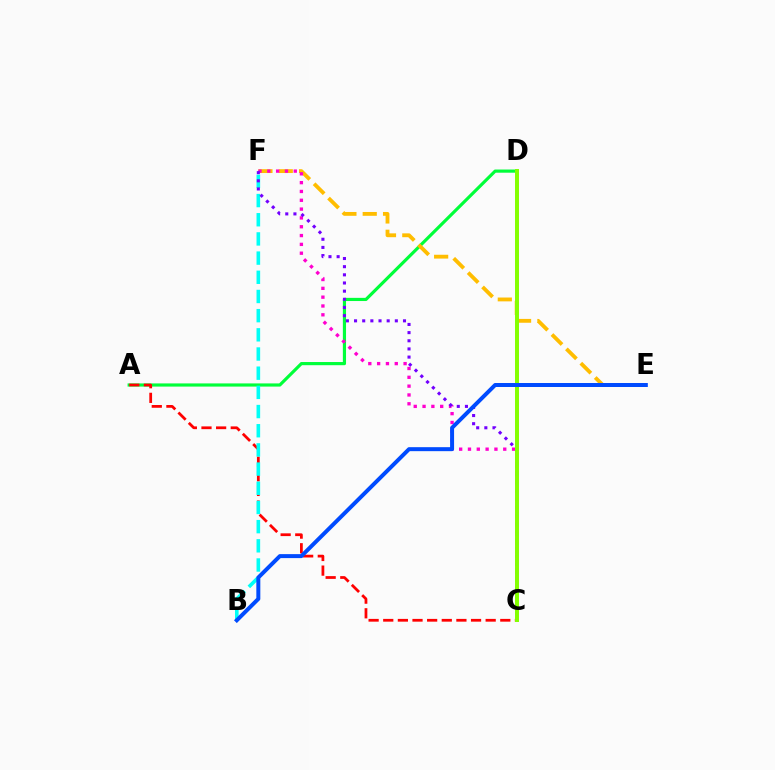{('A', 'D'): [{'color': '#00ff39', 'line_style': 'solid', 'thickness': 2.28}], ('E', 'F'): [{'color': '#ffbd00', 'line_style': 'dashed', 'thickness': 2.76}], ('A', 'C'): [{'color': '#ff0000', 'line_style': 'dashed', 'thickness': 1.99}], ('B', 'F'): [{'color': '#00fff6', 'line_style': 'dashed', 'thickness': 2.61}], ('C', 'F'): [{'color': '#ff00cf', 'line_style': 'dotted', 'thickness': 2.4}, {'color': '#7200ff', 'line_style': 'dotted', 'thickness': 2.22}], ('C', 'D'): [{'color': '#84ff00', 'line_style': 'solid', 'thickness': 2.86}], ('B', 'E'): [{'color': '#004bff', 'line_style': 'solid', 'thickness': 2.87}]}